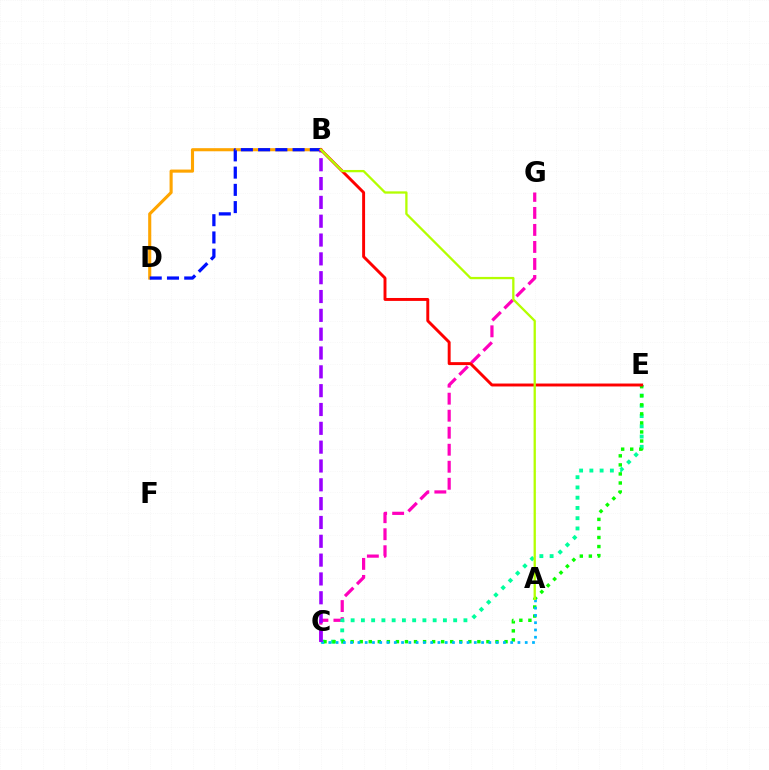{('B', 'D'): [{'color': '#ffa500', 'line_style': 'solid', 'thickness': 2.23}, {'color': '#0010ff', 'line_style': 'dashed', 'thickness': 2.34}], ('C', 'G'): [{'color': '#ff00bd', 'line_style': 'dashed', 'thickness': 2.31}], ('C', 'E'): [{'color': '#00ff9d', 'line_style': 'dotted', 'thickness': 2.79}, {'color': '#08ff00', 'line_style': 'dotted', 'thickness': 2.46}], ('A', 'C'): [{'color': '#00b5ff', 'line_style': 'dotted', 'thickness': 1.98}], ('B', 'C'): [{'color': '#9b00ff', 'line_style': 'dashed', 'thickness': 2.56}], ('B', 'E'): [{'color': '#ff0000', 'line_style': 'solid', 'thickness': 2.11}], ('A', 'B'): [{'color': '#b3ff00', 'line_style': 'solid', 'thickness': 1.65}]}